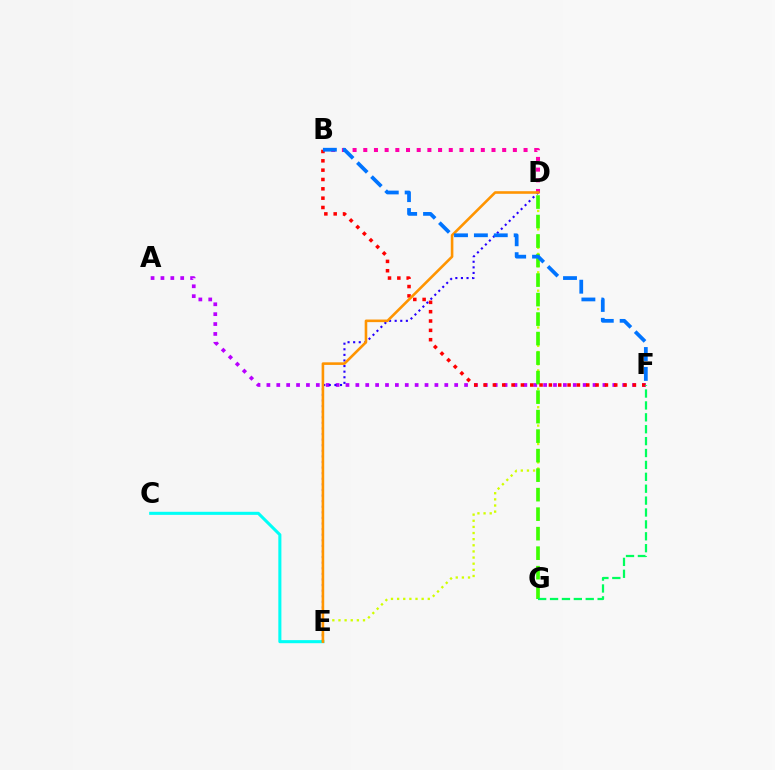{('D', 'E'): [{'color': '#d1ff00', 'line_style': 'dotted', 'thickness': 1.67}, {'color': '#2500ff', 'line_style': 'dotted', 'thickness': 1.52}, {'color': '#ff9400', 'line_style': 'solid', 'thickness': 1.87}], ('A', 'F'): [{'color': '#b900ff', 'line_style': 'dotted', 'thickness': 2.69}], ('D', 'G'): [{'color': '#3dff00', 'line_style': 'dashed', 'thickness': 2.65}], ('C', 'E'): [{'color': '#00fff6', 'line_style': 'solid', 'thickness': 2.21}], ('B', 'D'): [{'color': '#ff00ac', 'line_style': 'dotted', 'thickness': 2.9}], ('B', 'F'): [{'color': '#ff0000', 'line_style': 'dotted', 'thickness': 2.54}, {'color': '#0074ff', 'line_style': 'dashed', 'thickness': 2.7}], ('F', 'G'): [{'color': '#00ff5c', 'line_style': 'dashed', 'thickness': 1.62}]}